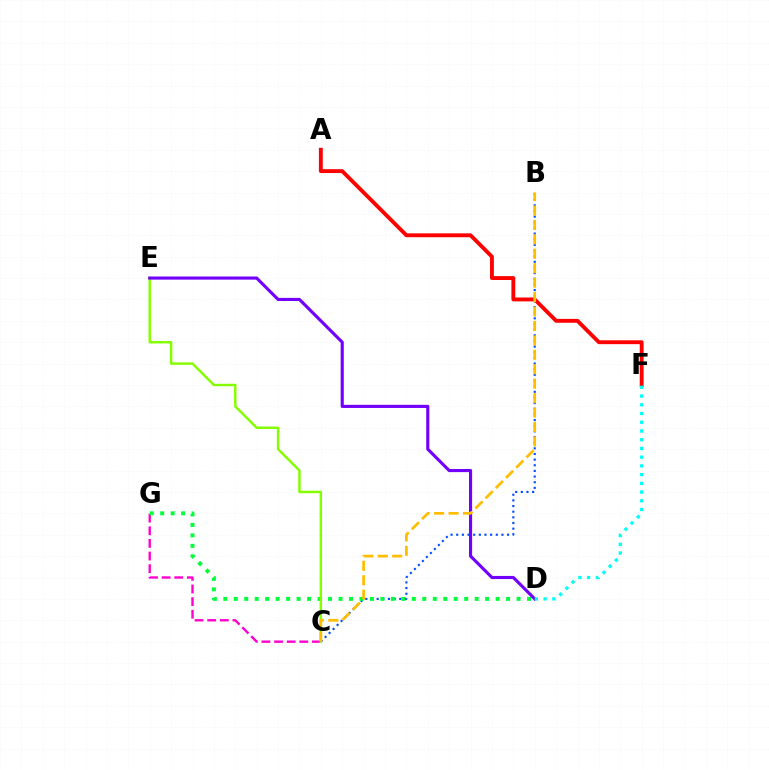{('B', 'C'): [{'color': '#004bff', 'line_style': 'dotted', 'thickness': 1.54}, {'color': '#ffbd00', 'line_style': 'dashed', 'thickness': 1.96}], ('A', 'F'): [{'color': '#ff0000', 'line_style': 'solid', 'thickness': 2.78}], ('C', 'G'): [{'color': '#ff00cf', 'line_style': 'dashed', 'thickness': 1.71}], ('D', 'G'): [{'color': '#00ff39', 'line_style': 'dotted', 'thickness': 2.85}], ('C', 'E'): [{'color': '#84ff00', 'line_style': 'solid', 'thickness': 1.77}], ('D', 'E'): [{'color': '#7200ff', 'line_style': 'solid', 'thickness': 2.25}], ('D', 'F'): [{'color': '#00fff6', 'line_style': 'dotted', 'thickness': 2.37}]}